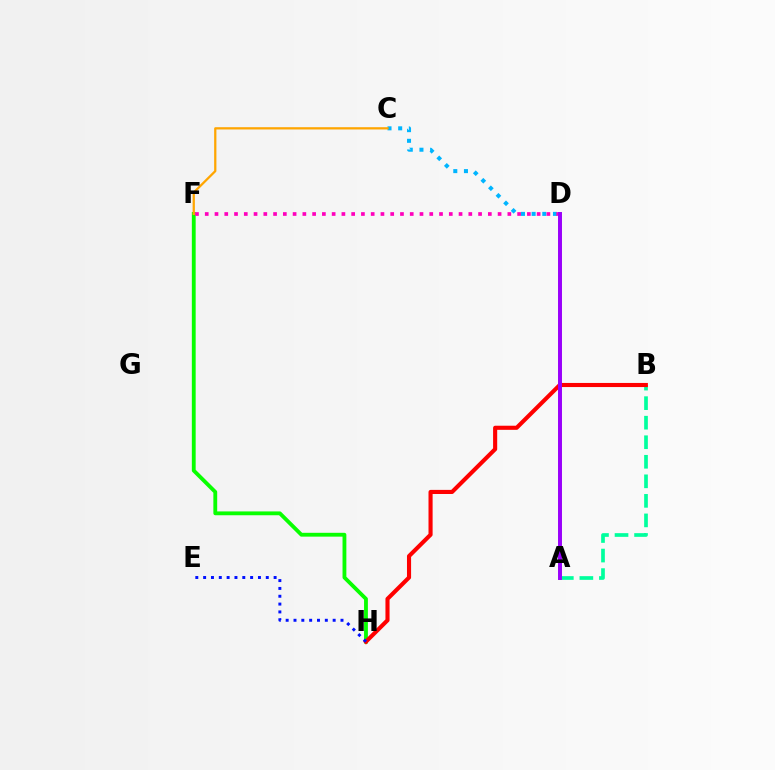{('F', 'H'): [{'color': '#08ff00', 'line_style': 'solid', 'thickness': 2.75}], ('A', 'B'): [{'color': '#00ff9d', 'line_style': 'dashed', 'thickness': 2.65}], ('A', 'D'): [{'color': '#b3ff00', 'line_style': 'solid', 'thickness': 2.81}, {'color': '#9b00ff', 'line_style': 'solid', 'thickness': 2.84}], ('C', 'D'): [{'color': '#00b5ff', 'line_style': 'dotted', 'thickness': 2.9}], ('B', 'H'): [{'color': '#ff0000', 'line_style': 'solid', 'thickness': 2.96}], ('E', 'H'): [{'color': '#0010ff', 'line_style': 'dotted', 'thickness': 2.13}], ('D', 'F'): [{'color': '#ff00bd', 'line_style': 'dotted', 'thickness': 2.65}], ('C', 'F'): [{'color': '#ffa500', 'line_style': 'solid', 'thickness': 1.63}]}